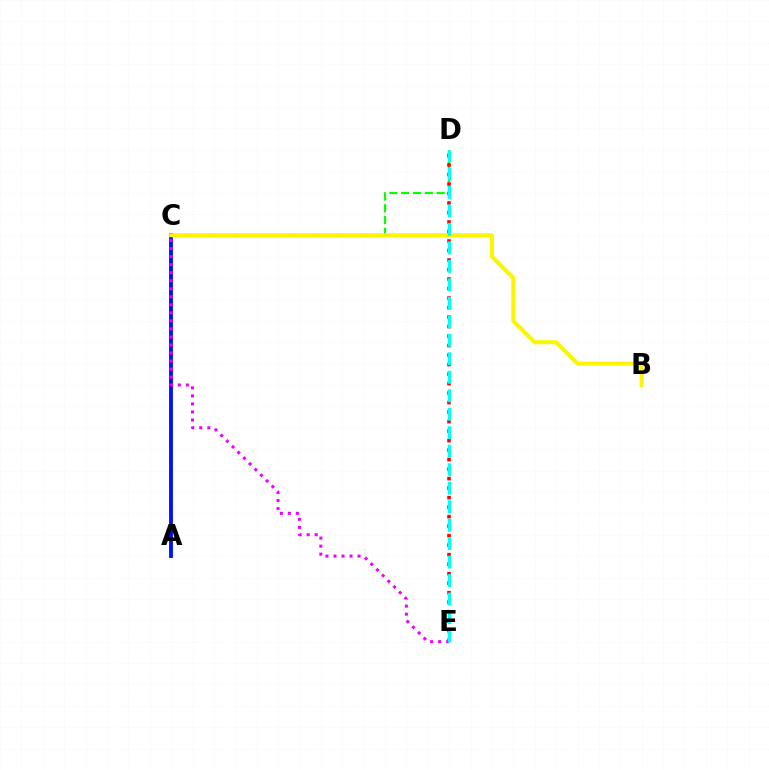{('C', 'D'): [{'color': '#08ff00', 'line_style': 'dashed', 'thickness': 1.6}], ('A', 'C'): [{'color': '#0010ff', 'line_style': 'solid', 'thickness': 2.77}], ('B', 'C'): [{'color': '#fcf500', 'line_style': 'solid', 'thickness': 2.89}], ('D', 'E'): [{'color': '#ff0000', 'line_style': 'dotted', 'thickness': 2.58}, {'color': '#00fff6', 'line_style': 'dashed', 'thickness': 2.51}], ('C', 'E'): [{'color': '#ee00ff', 'line_style': 'dotted', 'thickness': 2.18}]}